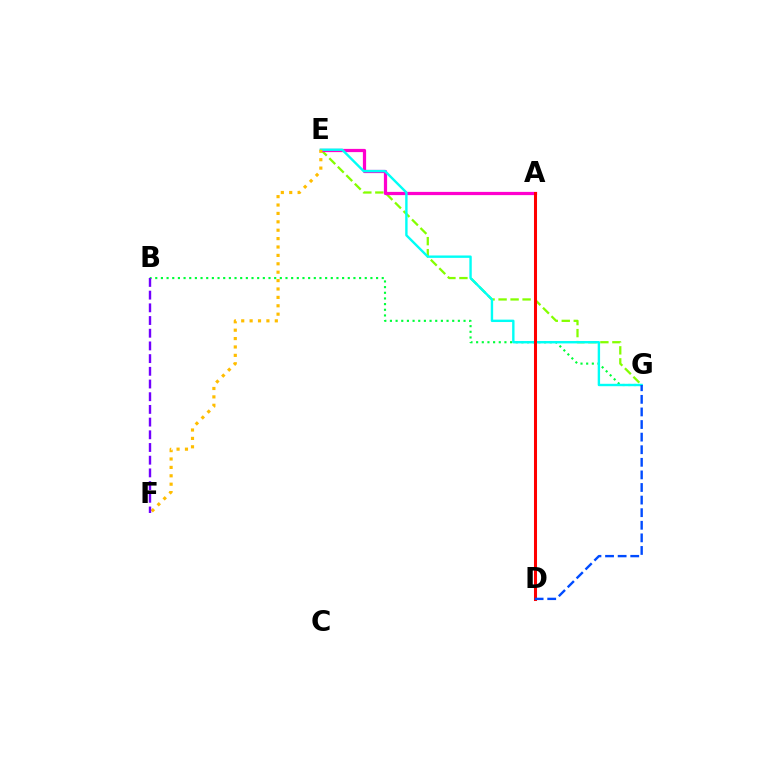{('E', 'G'): [{'color': '#84ff00', 'line_style': 'dashed', 'thickness': 1.63}, {'color': '#00fff6', 'line_style': 'solid', 'thickness': 1.73}], ('B', 'G'): [{'color': '#00ff39', 'line_style': 'dotted', 'thickness': 1.54}], ('A', 'E'): [{'color': '#ff00cf', 'line_style': 'solid', 'thickness': 2.32}], ('A', 'D'): [{'color': '#ff0000', 'line_style': 'solid', 'thickness': 2.19}], ('E', 'F'): [{'color': '#ffbd00', 'line_style': 'dotted', 'thickness': 2.28}], ('B', 'F'): [{'color': '#7200ff', 'line_style': 'dashed', 'thickness': 1.72}], ('D', 'G'): [{'color': '#004bff', 'line_style': 'dashed', 'thickness': 1.71}]}